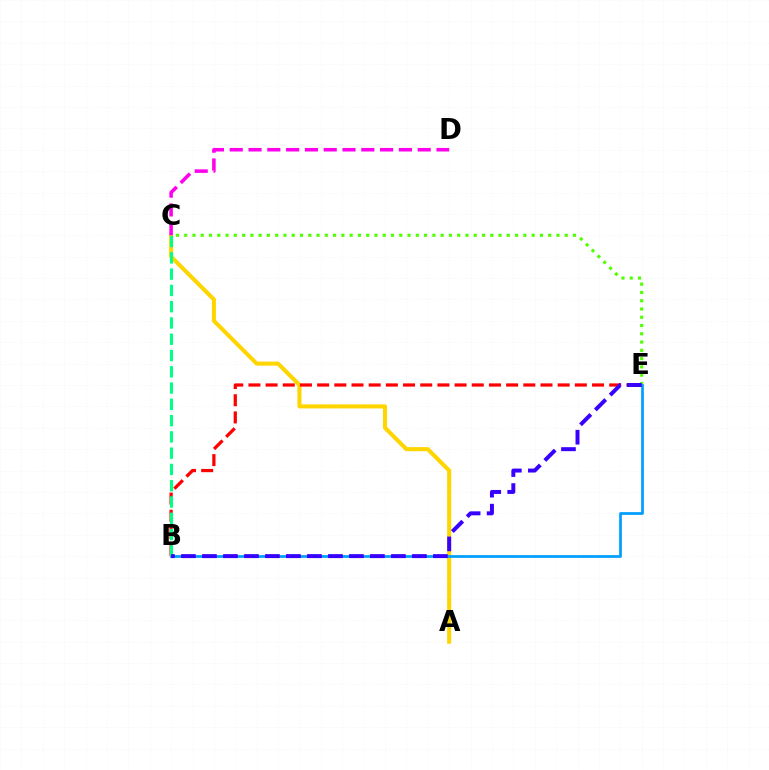{('A', 'C'): [{'color': '#ffd500', 'line_style': 'solid', 'thickness': 2.93}], ('C', 'E'): [{'color': '#4fff00', 'line_style': 'dotted', 'thickness': 2.25}], ('C', 'D'): [{'color': '#ff00ed', 'line_style': 'dashed', 'thickness': 2.55}], ('B', 'E'): [{'color': '#009eff', 'line_style': 'solid', 'thickness': 1.96}, {'color': '#ff0000', 'line_style': 'dashed', 'thickness': 2.33}, {'color': '#3700ff', 'line_style': 'dashed', 'thickness': 2.85}], ('B', 'C'): [{'color': '#00ff86', 'line_style': 'dashed', 'thickness': 2.21}]}